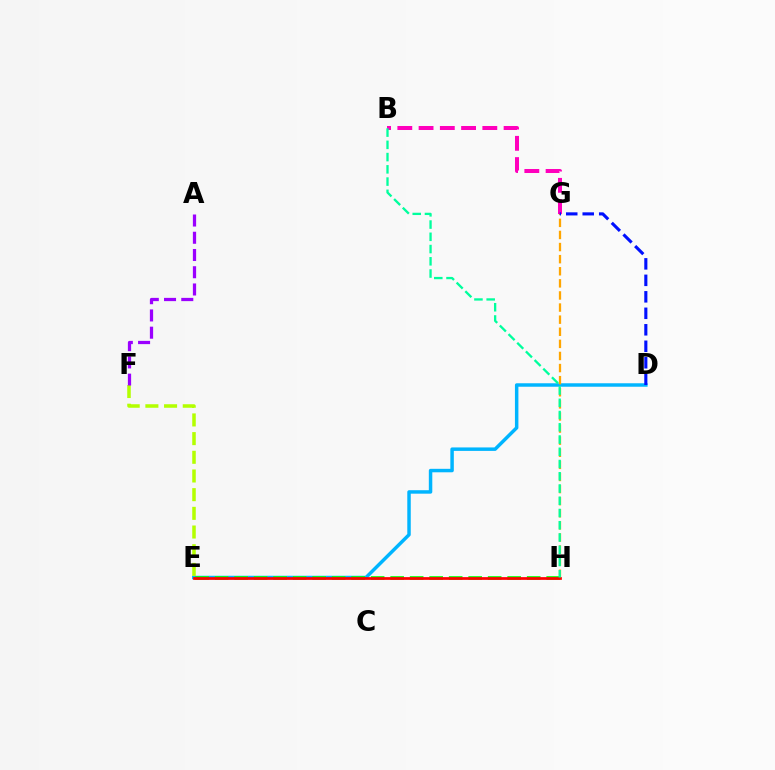{('D', 'E'): [{'color': '#00b5ff', 'line_style': 'solid', 'thickness': 2.5}], ('B', 'G'): [{'color': '#ff00bd', 'line_style': 'dashed', 'thickness': 2.89}], ('G', 'H'): [{'color': '#ffa500', 'line_style': 'dashed', 'thickness': 1.64}], ('E', 'H'): [{'color': '#08ff00', 'line_style': 'dashed', 'thickness': 2.65}, {'color': '#ff0000', 'line_style': 'solid', 'thickness': 1.96}], ('B', 'H'): [{'color': '#00ff9d', 'line_style': 'dashed', 'thickness': 1.66}], ('E', 'F'): [{'color': '#b3ff00', 'line_style': 'dashed', 'thickness': 2.54}], ('D', 'G'): [{'color': '#0010ff', 'line_style': 'dashed', 'thickness': 2.24}], ('A', 'F'): [{'color': '#9b00ff', 'line_style': 'dashed', 'thickness': 2.34}]}